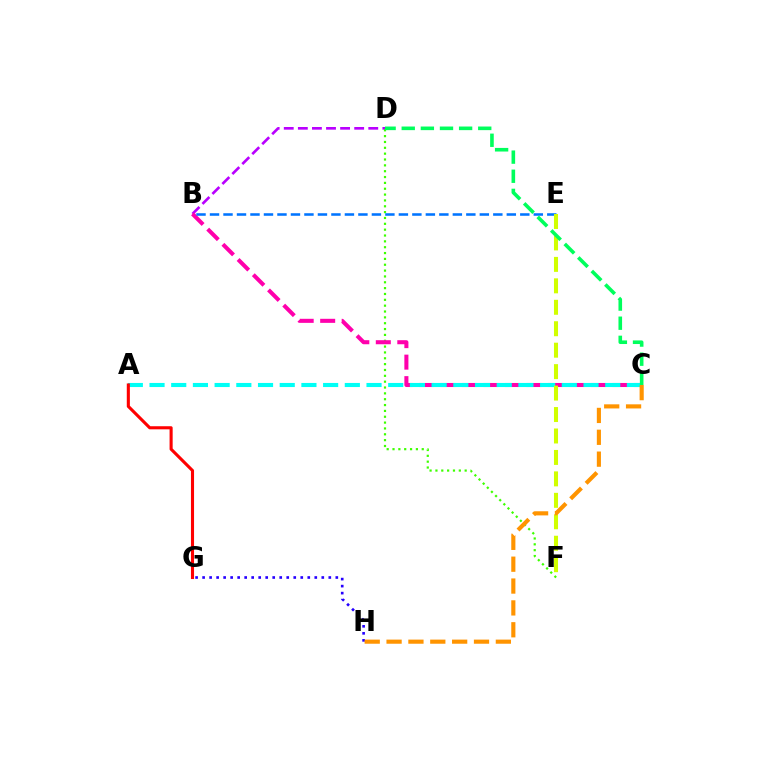{('B', 'D'): [{'color': '#b900ff', 'line_style': 'dashed', 'thickness': 1.91}], ('D', 'F'): [{'color': '#3dff00', 'line_style': 'dotted', 'thickness': 1.59}], ('B', 'C'): [{'color': '#ff00ac', 'line_style': 'dashed', 'thickness': 2.92}], ('A', 'C'): [{'color': '#00fff6', 'line_style': 'dashed', 'thickness': 2.95}], ('B', 'E'): [{'color': '#0074ff', 'line_style': 'dashed', 'thickness': 1.83}], ('G', 'H'): [{'color': '#2500ff', 'line_style': 'dotted', 'thickness': 1.9}], ('E', 'F'): [{'color': '#d1ff00', 'line_style': 'dashed', 'thickness': 2.91}], ('C', 'H'): [{'color': '#ff9400', 'line_style': 'dashed', 'thickness': 2.97}], ('C', 'D'): [{'color': '#00ff5c', 'line_style': 'dashed', 'thickness': 2.6}], ('A', 'G'): [{'color': '#ff0000', 'line_style': 'solid', 'thickness': 2.23}]}